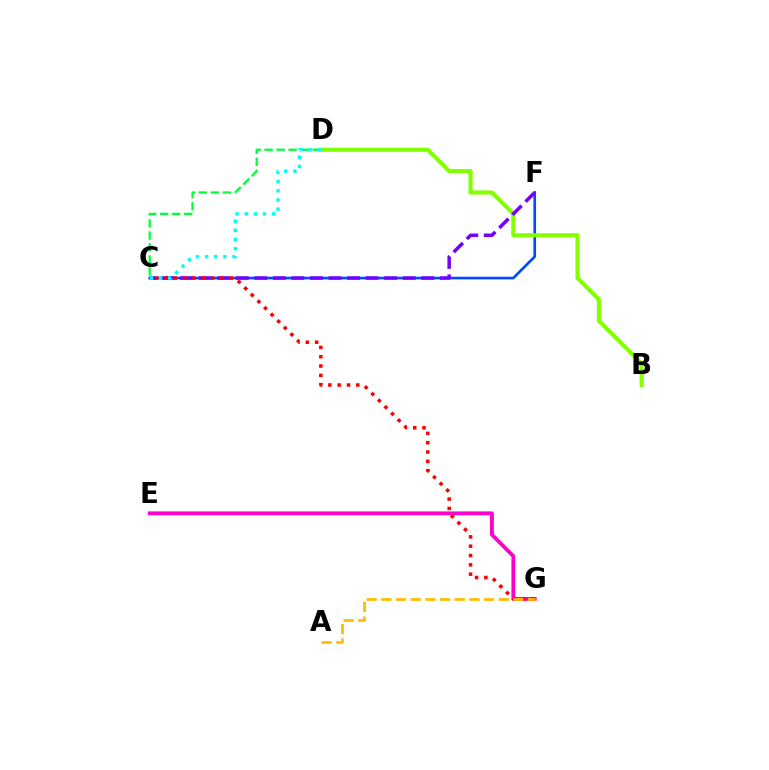{('C', 'F'): [{'color': '#004bff', 'line_style': 'solid', 'thickness': 1.92}, {'color': '#7200ff', 'line_style': 'dashed', 'thickness': 2.52}], ('B', 'D'): [{'color': '#84ff00', 'line_style': 'solid', 'thickness': 2.96}], ('E', 'G'): [{'color': '#ff00cf', 'line_style': 'solid', 'thickness': 2.77}], ('C', 'G'): [{'color': '#ff0000', 'line_style': 'dotted', 'thickness': 2.53}], ('C', 'D'): [{'color': '#00ff39', 'line_style': 'dashed', 'thickness': 1.63}, {'color': '#00fff6', 'line_style': 'dotted', 'thickness': 2.49}], ('A', 'G'): [{'color': '#ffbd00', 'line_style': 'dashed', 'thickness': 1.99}]}